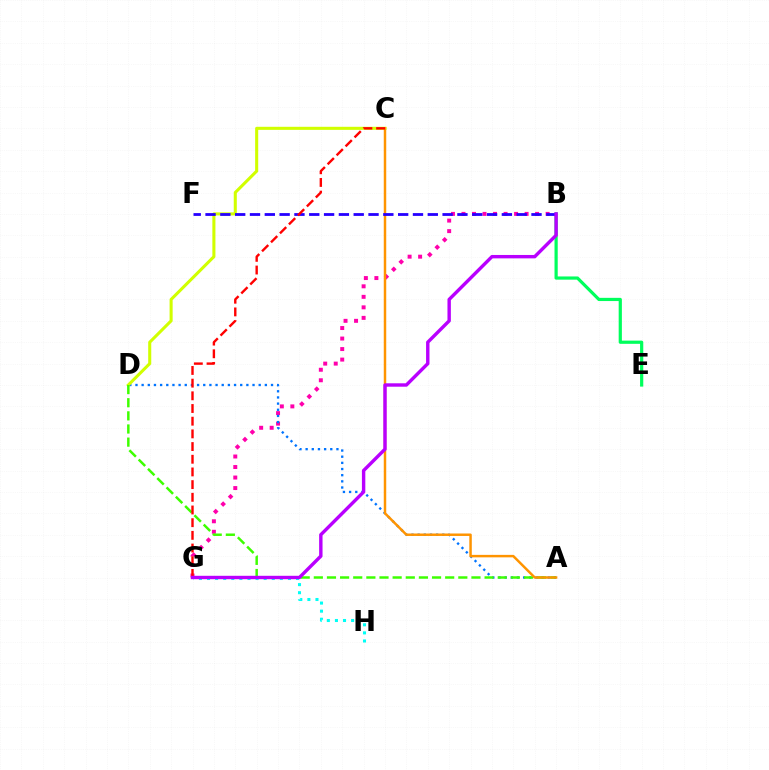{('B', 'E'): [{'color': '#00ff5c', 'line_style': 'solid', 'thickness': 2.31}], ('B', 'G'): [{'color': '#ff00ac', 'line_style': 'dotted', 'thickness': 2.86}, {'color': '#b900ff', 'line_style': 'solid', 'thickness': 2.45}], ('A', 'D'): [{'color': '#0074ff', 'line_style': 'dotted', 'thickness': 1.67}, {'color': '#3dff00', 'line_style': 'dashed', 'thickness': 1.78}], ('C', 'D'): [{'color': '#d1ff00', 'line_style': 'solid', 'thickness': 2.21}], ('G', 'H'): [{'color': '#00fff6', 'line_style': 'dotted', 'thickness': 2.2}], ('A', 'C'): [{'color': '#ff9400', 'line_style': 'solid', 'thickness': 1.78}], ('B', 'F'): [{'color': '#2500ff', 'line_style': 'dashed', 'thickness': 2.01}], ('C', 'G'): [{'color': '#ff0000', 'line_style': 'dashed', 'thickness': 1.72}]}